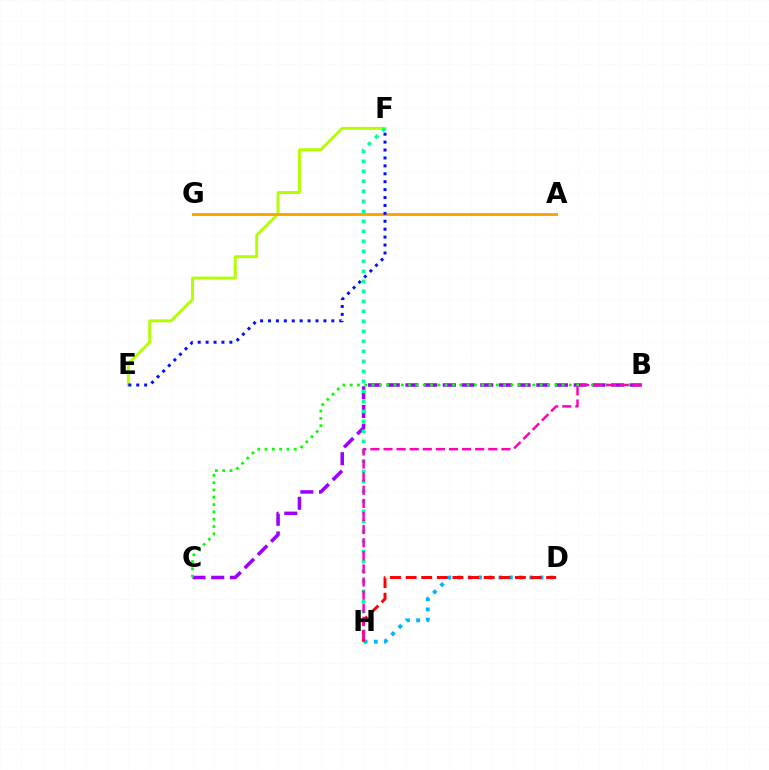{('B', 'C'): [{'color': '#9b00ff', 'line_style': 'dashed', 'thickness': 2.54}, {'color': '#08ff00', 'line_style': 'dotted', 'thickness': 1.99}], ('E', 'F'): [{'color': '#b3ff00', 'line_style': 'solid', 'thickness': 2.12}, {'color': '#0010ff', 'line_style': 'dotted', 'thickness': 2.15}], ('D', 'H'): [{'color': '#00b5ff', 'line_style': 'dotted', 'thickness': 2.78}, {'color': '#ff0000', 'line_style': 'dashed', 'thickness': 2.12}], ('F', 'H'): [{'color': '#00ff9d', 'line_style': 'dotted', 'thickness': 2.72}], ('A', 'G'): [{'color': '#ffa500', 'line_style': 'solid', 'thickness': 2.13}], ('B', 'H'): [{'color': '#ff00bd', 'line_style': 'dashed', 'thickness': 1.78}]}